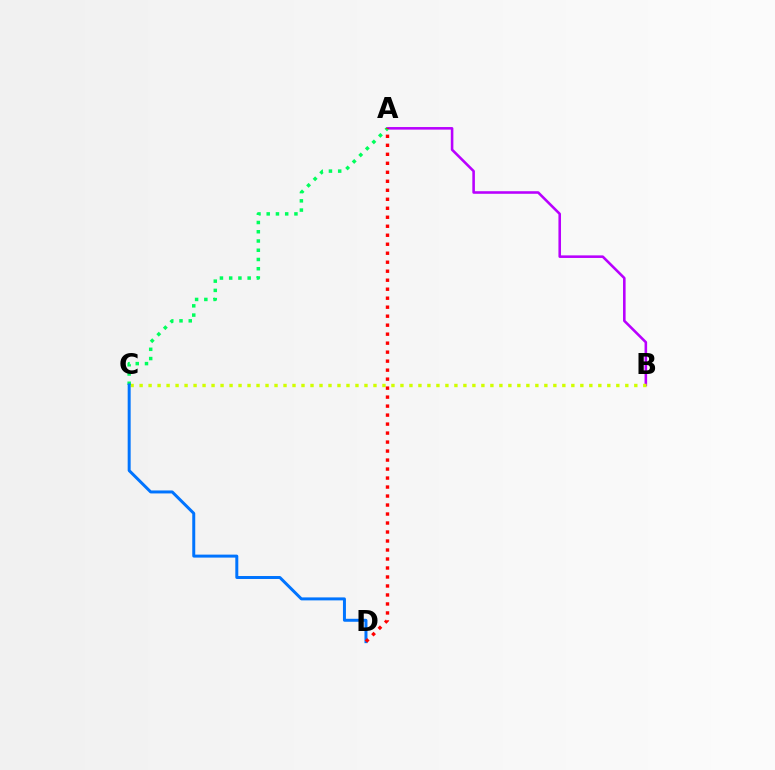{('A', 'B'): [{'color': '#b900ff', 'line_style': 'solid', 'thickness': 1.85}], ('B', 'C'): [{'color': '#d1ff00', 'line_style': 'dotted', 'thickness': 2.44}], ('A', 'C'): [{'color': '#00ff5c', 'line_style': 'dotted', 'thickness': 2.51}], ('C', 'D'): [{'color': '#0074ff', 'line_style': 'solid', 'thickness': 2.14}], ('A', 'D'): [{'color': '#ff0000', 'line_style': 'dotted', 'thickness': 2.44}]}